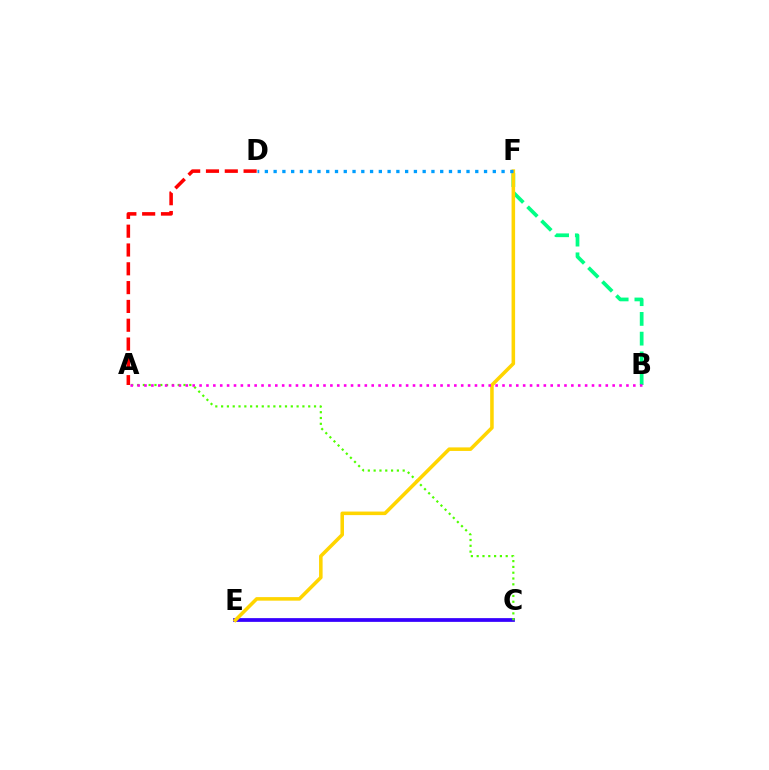{('C', 'E'): [{'color': '#3700ff', 'line_style': 'solid', 'thickness': 2.69}], ('B', 'F'): [{'color': '#00ff86', 'line_style': 'dashed', 'thickness': 2.68}], ('A', 'D'): [{'color': '#ff0000', 'line_style': 'dashed', 'thickness': 2.56}], ('A', 'C'): [{'color': '#4fff00', 'line_style': 'dotted', 'thickness': 1.58}], ('E', 'F'): [{'color': '#ffd500', 'line_style': 'solid', 'thickness': 2.55}], ('A', 'B'): [{'color': '#ff00ed', 'line_style': 'dotted', 'thickness': 1.87}], ('D', 'F'): [{'color': '#009eff', 'line_style': 'dotted', 'thickness': 2.38}]}